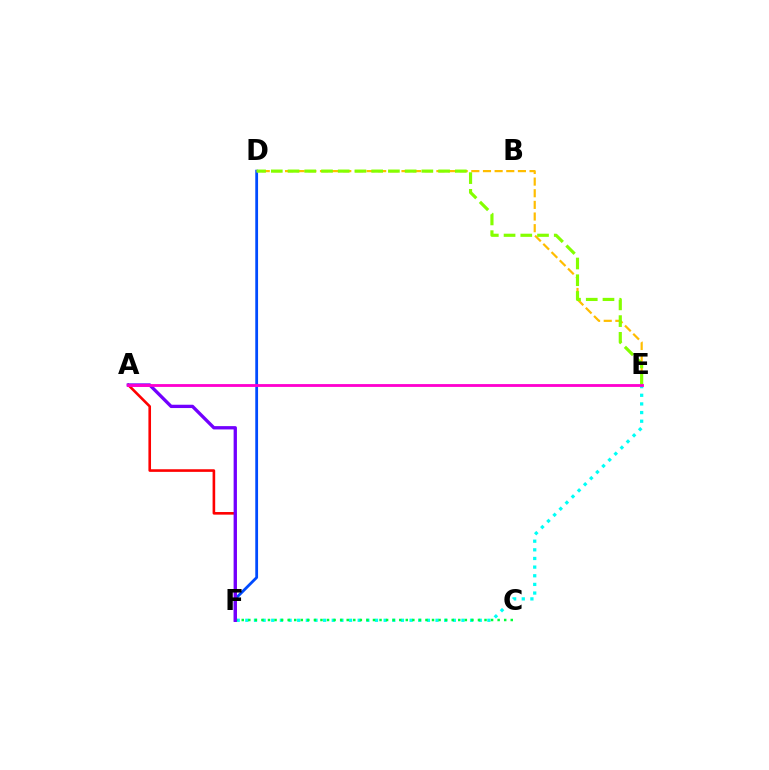{('D', 'F'): [{'color': '#004bff', 'line_style': 'solid', 'thickness': 2.01}], ('A', 'F'): [{'color': '#ff0000', 'line_style': 'solid', 'thickness': 1.88}, {'color': '#7200ff', 'line_style': 'solid', 'thickness': 2.38}], ('E', 'F'): [{'color': '#00fff6', 'line_style': 'dotted', 'thickness': 2.35}], ('D', 'E'): [{'color': '#ffbd00', 'line_style': 'dashed', 'thickness': 1.58}, {'color': '#84ff00', 'line_style': 'dashed', 'thickness': 2.27}], ('C', 'F'): [{'color': '#00ff39', 'line_style': 'dotted', 'thickness': 1.78}], ('A', 'E'): [{'color': '#ff00cf', 'line_style': 'solid', 'thickness': 2.04}]}